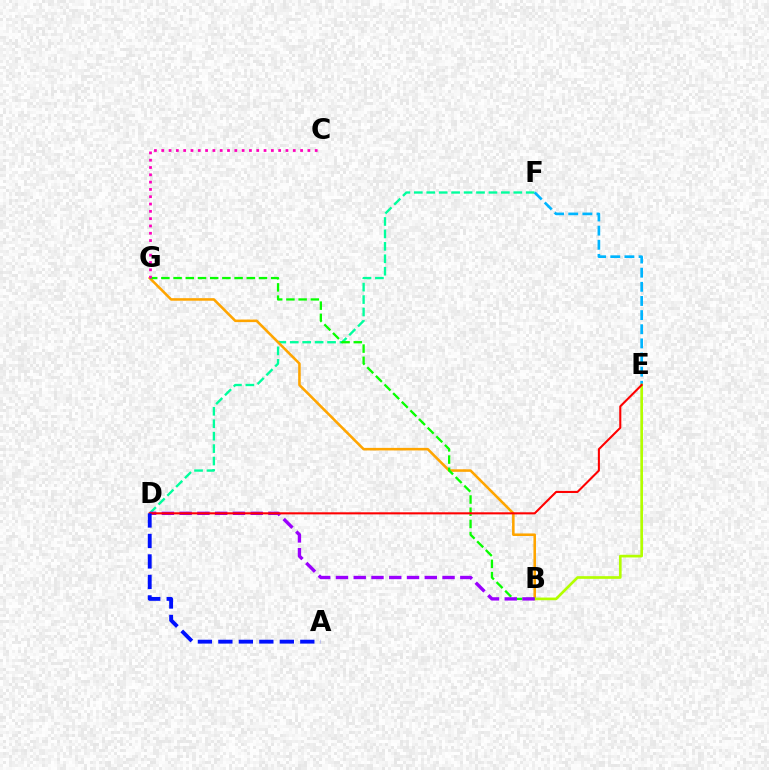{('D', 'F'): [{'color': '#00ff9d', 'line_style': 'dashed', 'thickness': 1.69}], ('B', 'G'): [{'color': '#ffa500', 'line_style': 'solid', 'thickness': 1.85}, {'color': '#08ff00', 'line_style': 'dashed', 'thickness': 1.66}], ('E', 'F'): [{'color': '#00b5ff', 'line_style': 'dashed', 'thickness': 1.92}], ('B', 'E'): [{'color': '#b3ff00', 'line_style': 'solid', 'thickness': 1.92}], ('B', 'D'): [{'color': '#9b00ff', 'line_style': 'dashed', 'thickness': 2.41}], ('D', 'E'): [{'color': '#ff0000', 'line_style': 'solid', 'thickness': 1.5}], ('C', 'G'): [{'color': '#ff00bd', 'line_style': 'dotted', 'thickness': 1.99}], ('A', 'D'): [{'color': '#0010ff', 'line_style': 'dashed', 'thickness': 2.78}]}